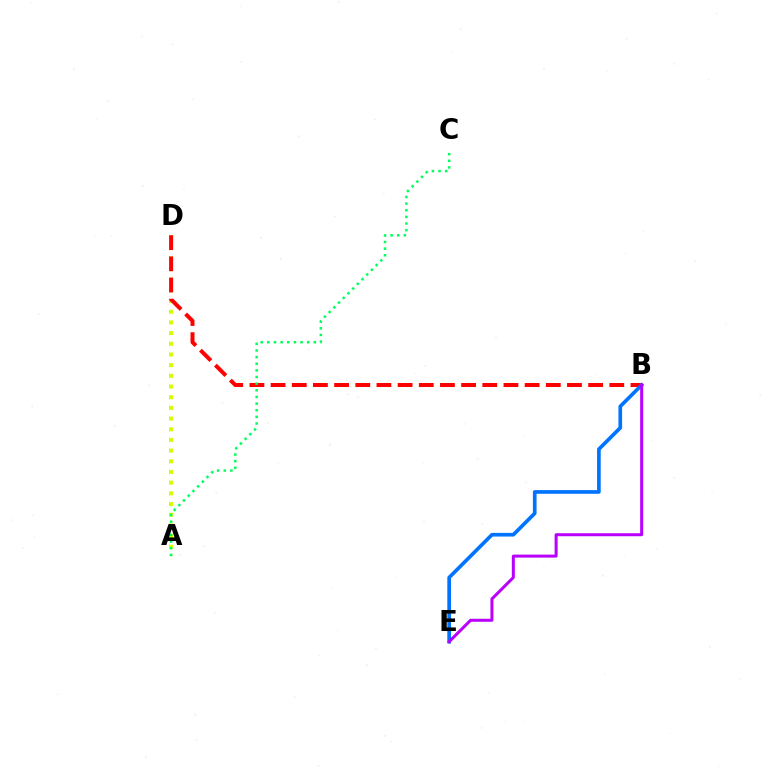{('A', 'D'): [{'color': '#d1ff00', 'line_style': 'dotted', 'thickness': 2.9}], ('B', 'D'): [{'color': '#ff0000', 'line_style': 'dashed', 'thickness': 2.88}], ('B', 'E'): [{'color': '#0074ff', 'line_style': 'solid', 'thickness': 2.65}, {'color': '#b900ff', 'line_style': 'solid', 'thickness': 2.16}], ('A', 'C'): [{'color': '#00ff5c', 'line_style': 'dotted', 'thickness': 1.8}]}